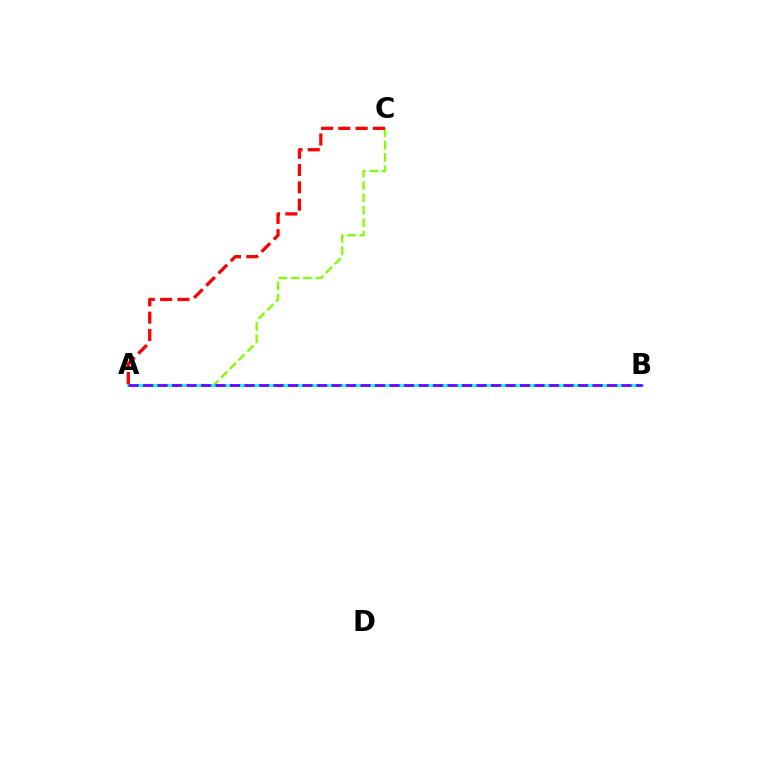{('A', 'C'): [{'color': '#84ff00', 'line_style': 'dashed', 'thickness': 1.68}, {'color': '#ff0000', 'line_style': 'dashed', 'thickness': 2.35}], ('A', 'B'): [{'color': '#00fff6', 'line_style': 'solid', 'thickness': 1.95}, {'color': '#7200ff', 'line_style': 'dashed', 'thickness': 1.97}]}